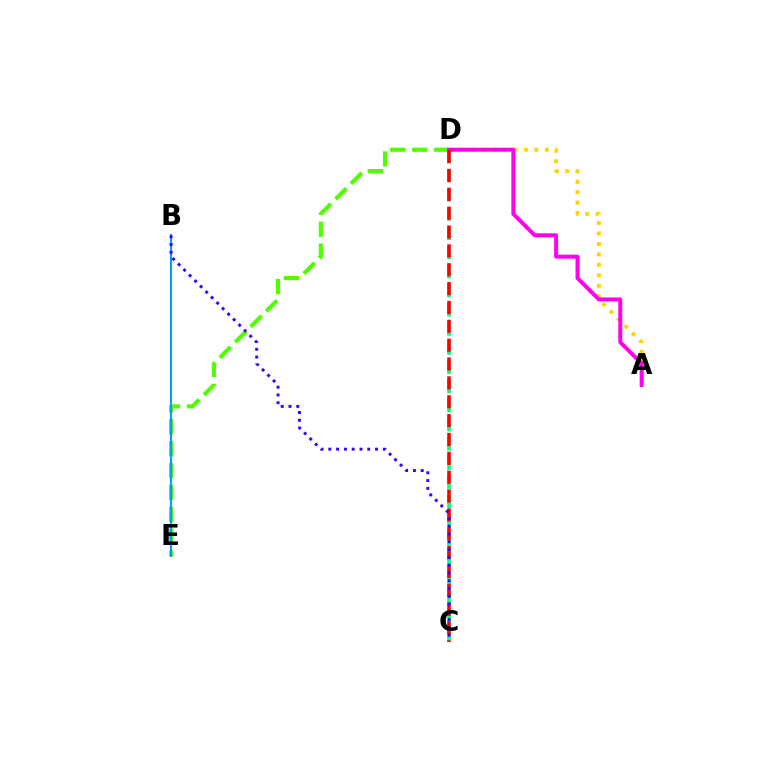{('D', 'E'): [{'color': '#4fff00', 'line_style': 'dashed', 'thickness': 2.97}], ('A', 'D'): [{'color': '#ffd500', 'line_style': 'dotted', 'thickness': 2.84}, {'color': '#ff00ed', 'line_style': 'solid', 'thickness': 2.85}], ('C', 'D'): [{'color': '#00ff86', 'line_style': 'dashed', 'thickness': 2.6}, {'color': '#ff0000', 'line_style': 'dashed', 'thickness': 2.56}], ('B', 'E'): [{'color': '#009eff', 'line_style': 'solid', 'thickness': 1.53}], ('B', 'C'): [{'color': '#3700ff', 'line_style': 'dotted', 'thickness': 2.12}]}